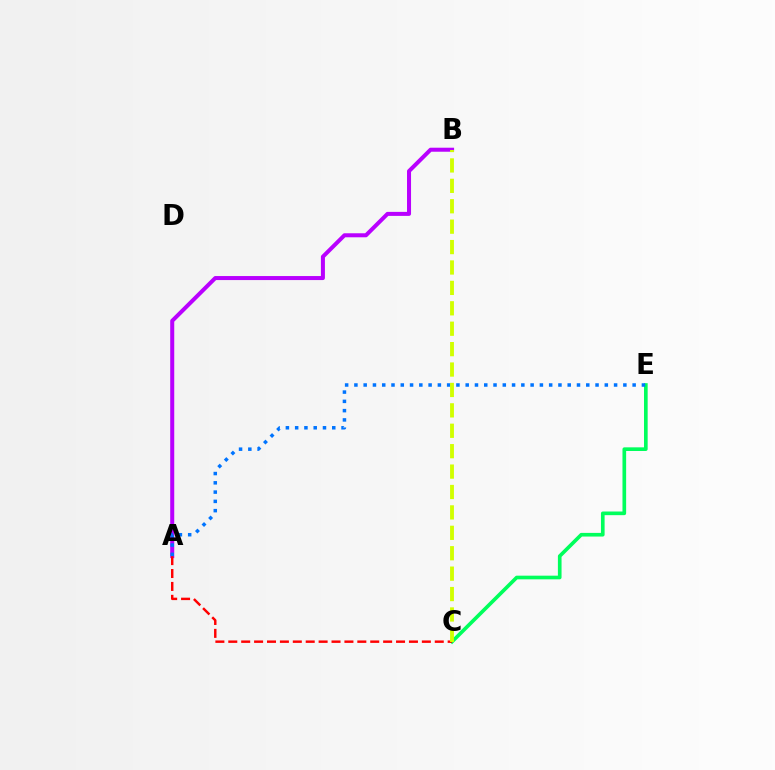{('A', 'B'): [{'color': '#b900ff', 'line_style': 'solid', 'thickness': 2.89}], ('C', 'E'): [{'color': '#00ff5c', 'line_style': 'solid', 'thickness': 2.63}], ('A', 'C'): [{'color': '#ff0000', 'line_style': 'dashed', 'thickness': 1.75}], ('A', 'E'): [{'color': '#0074ff', 'line_style': 'dotted', 'thickness': 2.52}], ('B', 'C'): [{'color': '#d1ff00', 'line_style': 'dashed', 'thickness': 2.77}]}